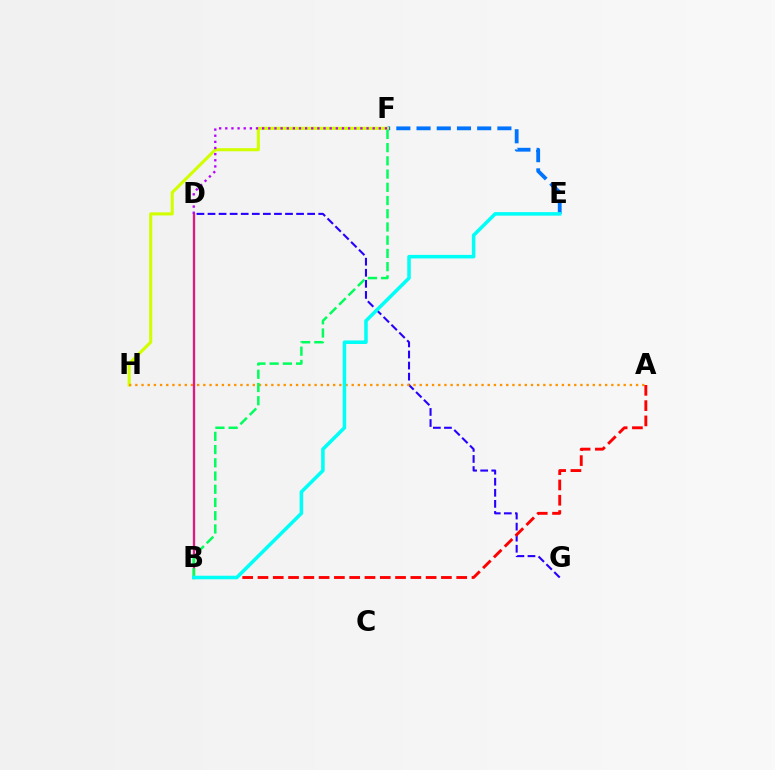{('B', 'D'): [{'color': '#3dff00', 'line_style': 'solid', 'thickness': 1.78}, {'color': '#ff00ac', 'line_style': 'solid', 'thickness': 1.52}], ('D', 'G'): [{'color': '#2500ff', 'line_style': 'dashed', 'thickness': 1.5}], ('E', 'F'): [{'color': '#0074ff', 'line_style': 'dashed', 'thickness': 2.75}], ('F', 'H'): [{'color': '#d1ff00', 'line_style': 'solid', 'thickness': 2.23}], ('A', 'H'): [{'color': '#ff9400', 'line_style': 'dotted', 'thickness': 1.68}], ('B', 'F'): [{'color': '#00ff5c', 'line_style': 'dashed', 'thickness': 1.8}], ('A', 'B'): [{'color': '#ff0000', 'line_style': 'dashed', 'thickness': 2.08}], ('D', 'F'): [{'color': '#b900ff', 'line_style': 'dotted', 'thickness': 1.67}], ('B', 'E'): [{'color': '#00fff6', 'line_style': 'solid', 'thickness': 2.54}]}